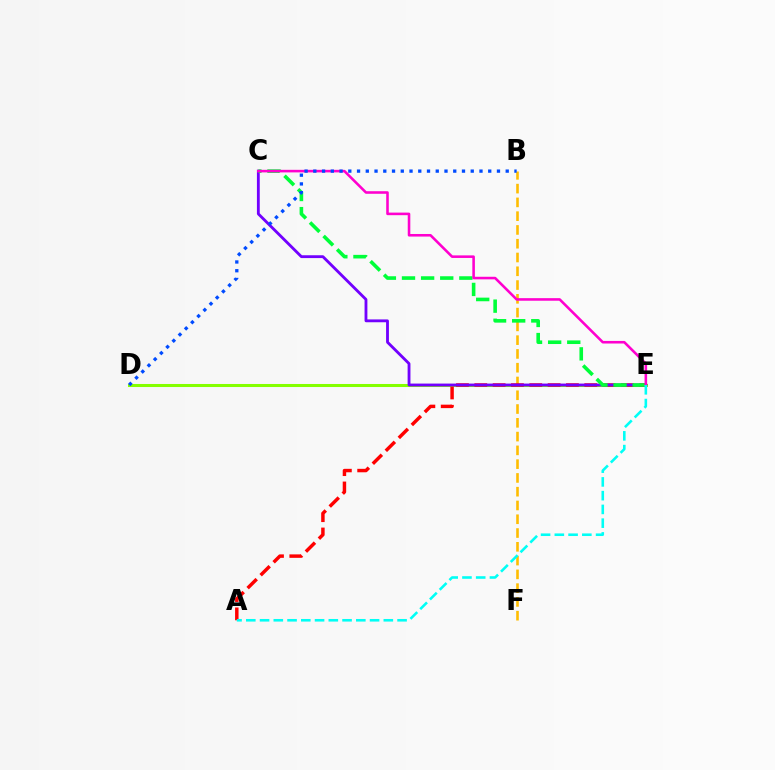{('D', 'E'): [{'color': '#84ff00', 'line_style': 'solid', 'thickness': 2.19}], ('B', 'F'): [{'color': '#ffbd00', 'line_style': 'dashed', 'thickness': 1.87}], ('A', 'E'): [{'color': '#ff0000', 'line_style': 'dashed', 'thickness': 2.49}, {'color': '#00fff6', 'line_style': 'dashed', 'thickness': 1.87}], ('C', 'E'): [{'color': '#7200ff', 'line_style': 'solid', 'thickness': 2.04}, {'color': '#00ff39', 'line_style': 'dashed', 'thickness': 2.6}, {'color': '#ff00cf', 'line_style': 'solid', 'thickness': 1.85}], ('B', 'D'): [{'color': '#004bff', 'line_style': 'dotted', 'thickness': 2.38}]}